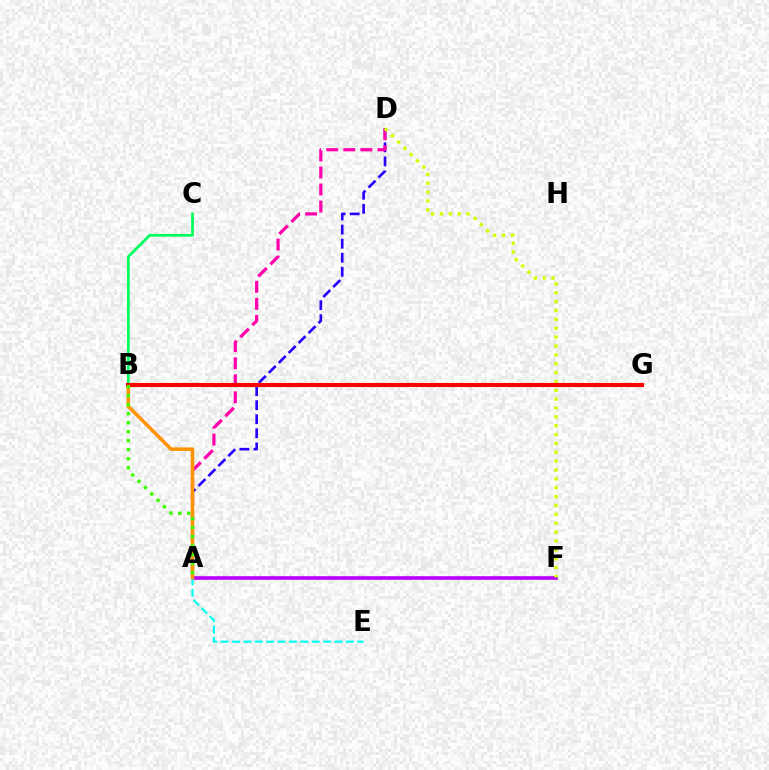{('A', 'D'): [{'color': '#2500ff', 'line_style': 'dashed', 'thickness': 1.91}, {'color': '#ff00ac', 'line_style': 'dashed', 'thickness': 2.32}], ('B', 'C'): [{'color': '#00ff5c', 'line_style': 'solid', 'thickness': 1.97}], ('A', 'F'): [{'color': '#b900ff', 'line_style': 'solid', 'thickness': 2.6}], ('A', 'E'): [{'color': '#00fff6', 'line_style': 'dashed', 'thickness': 1.55}], ('A', 'B'): [{'color': '#ff9400', 'line_style': 'solid', 'thickness': 2.56}, {'color': '#3dff00', 'line_style': 'dotted', 'thickness': 2.45}], ('B', 'G'): [{'color': '#0074ff', 'line_style': 'dashed', 'thickness': 1.56}, {'color': '#ff0000', 'line_style': 'solid', 'thickness': 2.94}], ('D', 'F'): [{'color': '#d1ff00', 'line_style': 'dotted', 'thickness': 2.41}]}